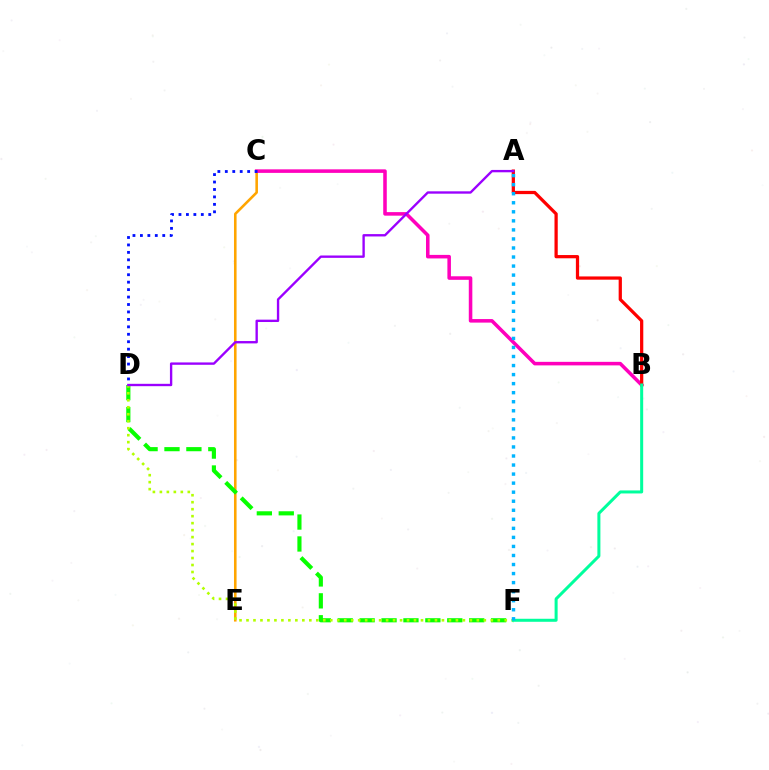{('C', 'E'): [{'color': '#ffa500', 'line_style': 'solid', 'thickness': 1.86}], ('D', 'F'): [{'color': '#08ff00', 'line_style': 'dashed', 'thickness': 2.98}, {'color': '#b3ff00', 'line_style': 'dotted', 'thickness': 1.9}], ('B', 'C'): [{'color': '#ff00bd', 'line_style': 'solid', 'thickness': 2.55}], ('C', 'D'): [{'color': '#0010ff', 'line_style': 'dotted', 'thickness': 2.02}], ('A', 'B'): [{'color': '#ff0000', 'line_style': 'solid', 'thickness': 2.34}], ('A', 'D'): [{'color': '#9b00ff', 'line_style': 'solid', 'thickness': 1.7}], ('B', 'F'): [{'color': '#00ff9d', 'line_style': 'solid', 'thickness': 2.17}], ('A', 'F'): [{'color': '#00b5ff', 'line_style': 'dotted', 'thickness': 2.46}]}